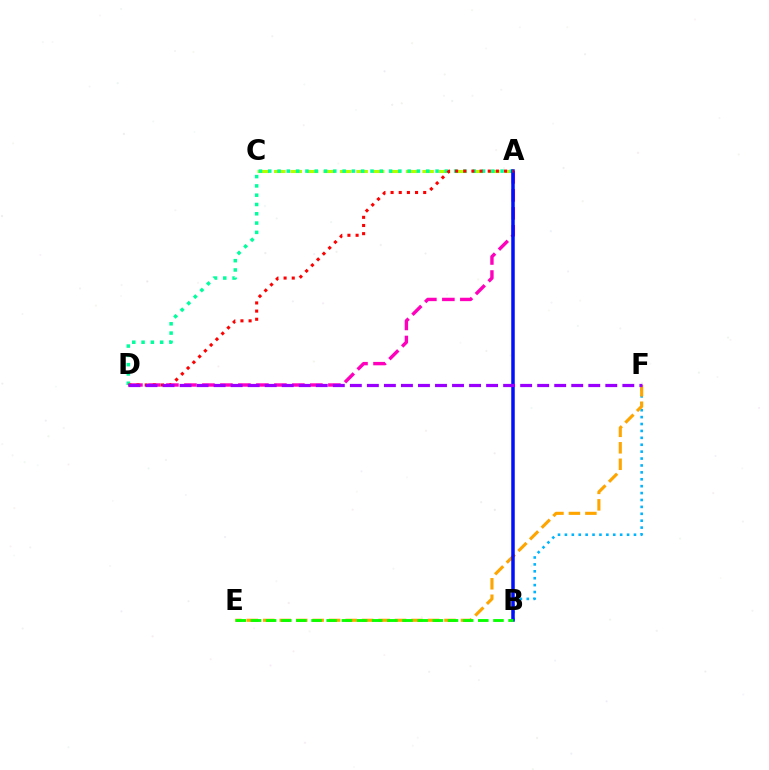{('B', 'F'): [{'color': '#00b5ff', 'line_style': 'dotted', 'thickness': 1.88}], ('A', 'C'): [{'color': '#b3ff00', 'line_style': 'dashed', 'thickness': 2.24}], ('E', 'F'): [{'color': '#ffa500', 'line_style': 'dashed', 'thickness': 2.24}], ('A', 'D'): [{'color': '#ff00bd', 'line_style': 'dashed', 'thickness': 2.44}, {'color': '#00ff9d', 'line_style': 'dotted', 'thickness': 2.52}, {'color': '#ff0000', 'line_style': 'dotted', 'thickness': 2.22}], ('A', 'B'): [{'color': '#0010ff', 'line_style': 'solid', 'thickness': 2.52}], ('B', 'E'): [{'color': '#08ff00', 'line_style': 'dashed', 'thickness': 2.06}], ('D', 'F'): [{'color': '#9b00ff', 'line_style': 'dashed', 'thickness': 2.31}]}